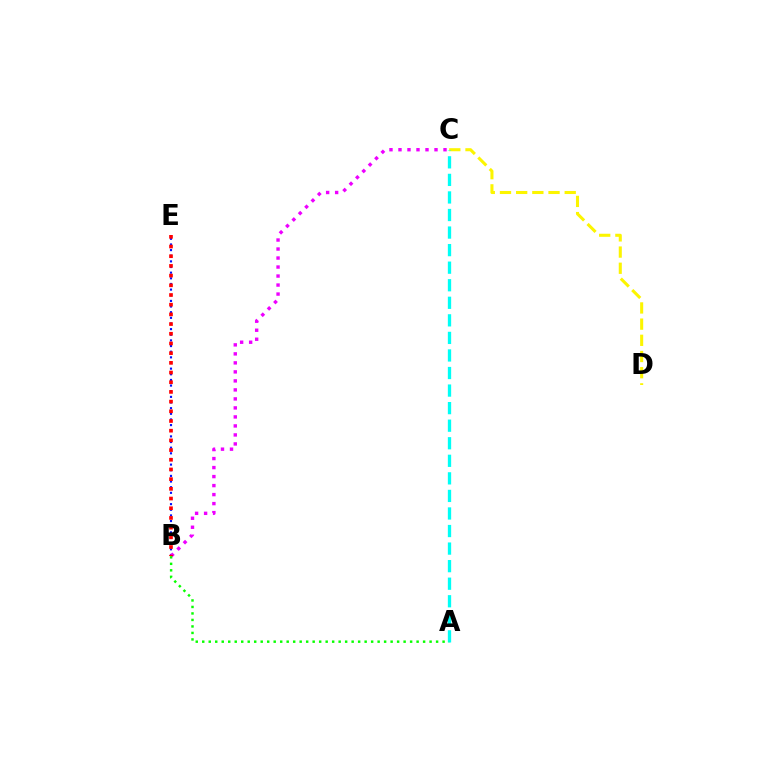{('B', 'E'): [{'color': '#0010ff', 'line_style': 'dotted', 'thickness': 1.53}, {'color': '#ff0000', 'line_style': 'dotted', 'thickness': 2.63}], ('B', 'C'): [{'color': '#ee00ff', 'line_style': 'dotted', 'thickness': 2.45}], ('C', 'D'): [{'color': '#fcf500', 'line_style': 'dashed', 'thickness': 2.2}], ('A', 'C'): [{'color': '#00fff6', 'line_style': 'dashed', 'thickness': 2.39}], ('A', 'B'): [{'color': '#08ff00', 'line_style': 'dotted', 'thickness': 1.76}]}